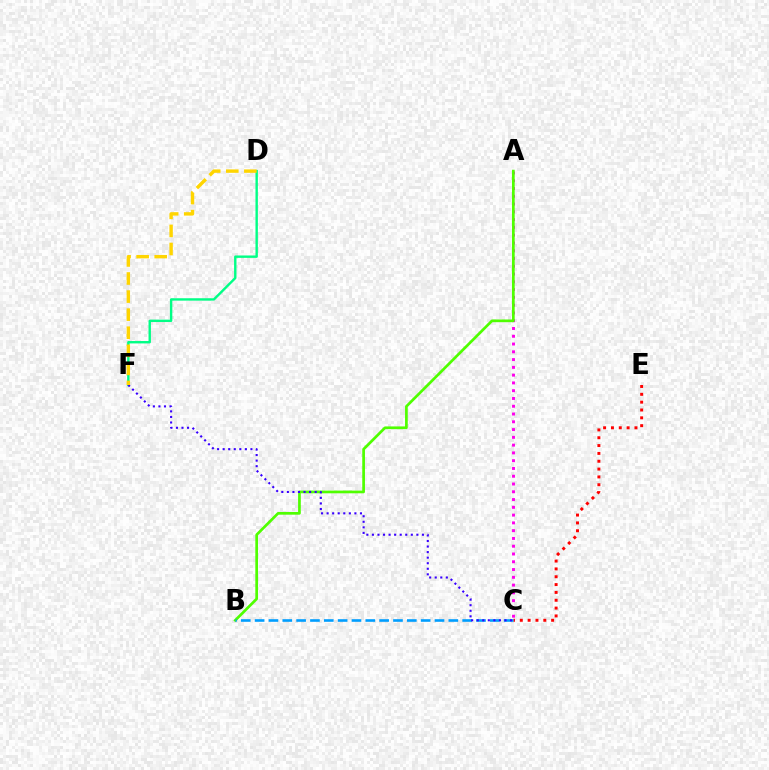{('A', 'C'): [{'color': '#ff00ed', 'line_style': 'dotted', 'thickness': 2.11}], ('A', 'B'): [{'color': '#4fff00', 'line_style': 'solid', 'thickness': 1.95}], ('C', 'E'): [{'color': '#ff0000', 'line_style': 'dotted', 'thickness': 2.13}], ('D', 'F'): [{'color': '#00ff86', 'line_style': 'solid', 'thickness': 1.73}, {'color': '#ffd500', 'line_style': 'dashed', 'thickness': 2.46}], ('B', 'C'): [{'color': '#009eff', 'line_style': 'dashed', 'thickness': 1.88}], ('C', 'F'): [{'color': '#3700ff', 'line_style': 'dotted', 'thickness': 1.51}]}